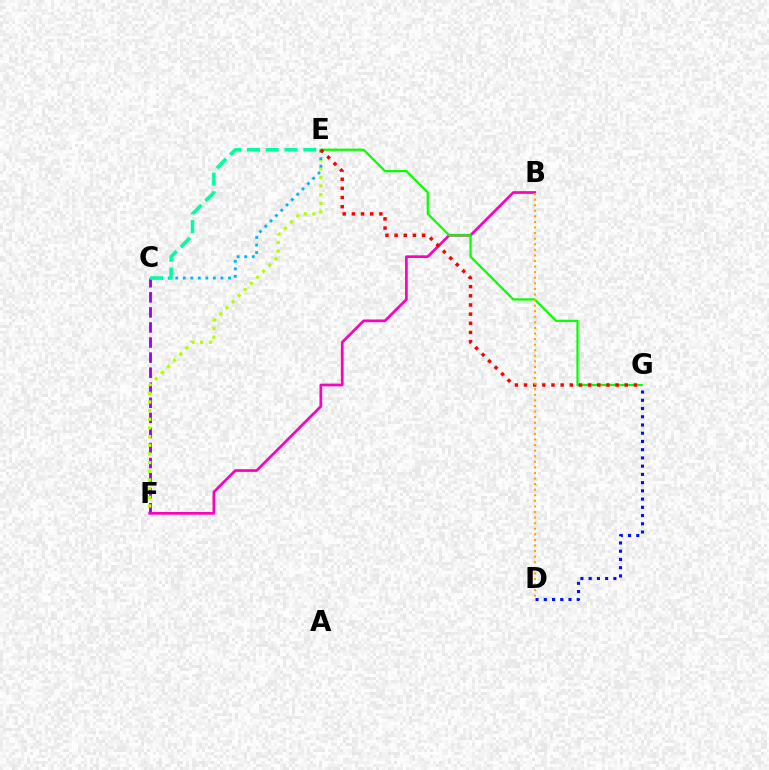{('C', 'F'): [{'color': '#9b00ff', 'line_style': 'dashed', 'thickness': 2.05}], ('E', 'F'): [{'color': '#b3ff00', 'line_style': 'dotted', 'thickness': 2.35}], ('C', 'E'): [{'color': '#00b5ff', 'line_style': 'dotted', 'thickness': 2.05}, {'color': '#00ff9d', 'line_style': 'dashed', 'thickness': 2.55}], ('B', 'F'): [{'color': '#ff00bd', 'line_style': 'solid', 'thickness': 1.95}], ('E', 'G'): [{'color': '#08ff00', 'line_style': 'solid', 'thickness': 1.62}, {'color': '#ff0000', 'line_style': 'dotted', 'thickness': 2.49}], ('D', 'G'): [{'color': '#0010ff', 'line_style': 'dotted', 'thickness': 2.24}], ('B', 'D'): [{'color': '#ffa500', 'line_style': 'dotted', 'thickness': 1.52}]}